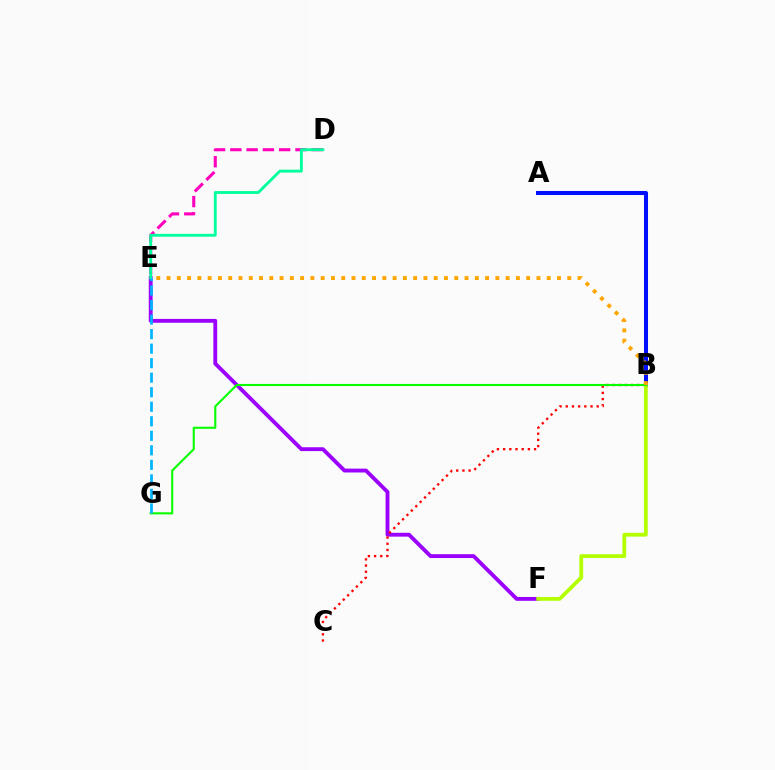{('D', 'E'): [{'color': '#ff00bd', 'line_style': 'dashed', 'thickness': 2.21}, {'color': '#00ff9d', 'line_style': 'solid', 'thickness': 2.05}], ('A', 'B'): [{'color': '#0010ff', 'line_style': 'solid', 'thickness': 2.91}], ('E', 'F'): [{'color': '#9b00ff', 'line_style': 'solid', 'thickness': 2.77}], ('B', 'C'): [{'color': '#ff0000', 'line_style': 'dotted', 'thickness': 1.68}], ('B', 'F'): [{'color': '#b3ff00', 'line_style': 'solid', 'thickness': 2.73}], ('B', 'G'): [{'color': '#08ff00', 'line_style': 'solid', 'thickness': 1.51}], ('B', 'E'): [{'color': '#ffa500', 'line_style': 'dotted', 'thickness': 2.79}], ('E', 'G'): [{'color': '#00b5ff', 'line_style': 'dashed', 'thickness': 1.97}]}